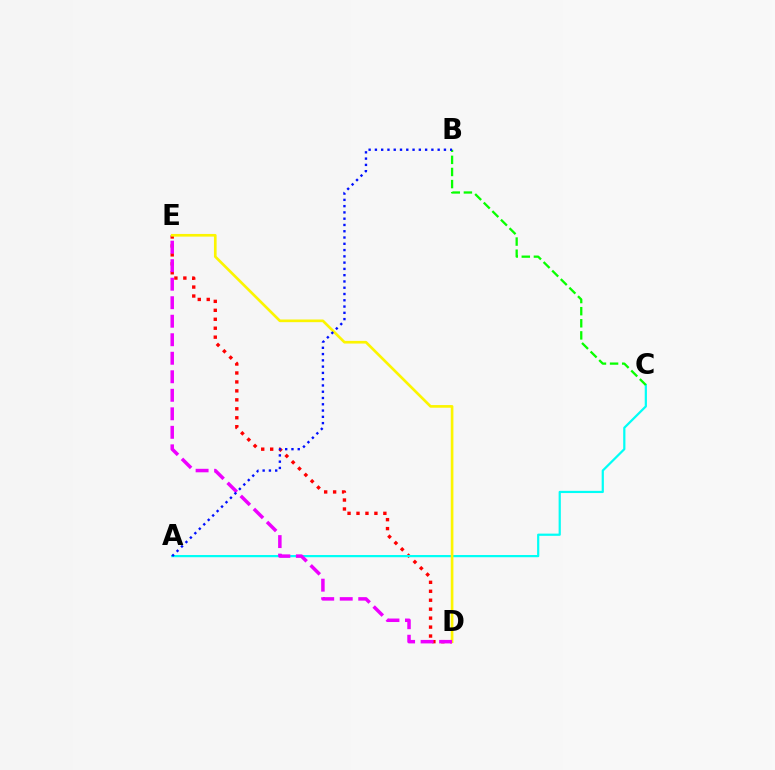{('D', 'E'): [{'color': '#ff0000', 'line_style': 'dotted', 'thickness': 2.43}, {'color': '#fcf500', 'line_style': 'solid', 'thickness': 1.92}, {'color': '#ee00ff', 'line_style': 'dashed', 'thickness': 2.52}], ('A', 'C'): [{'color': '#00fff6', 'line_style': 'solid', 'thickness': 1.6}], ('B', 'C'): [{'color': '#08ff00', 'line_style': 'dashed', 'thickness': 1.65}], ('A', 'B'): [{'color': '#0010ff', 'line_style': 'dotted', 'thickness': 1.71}]}